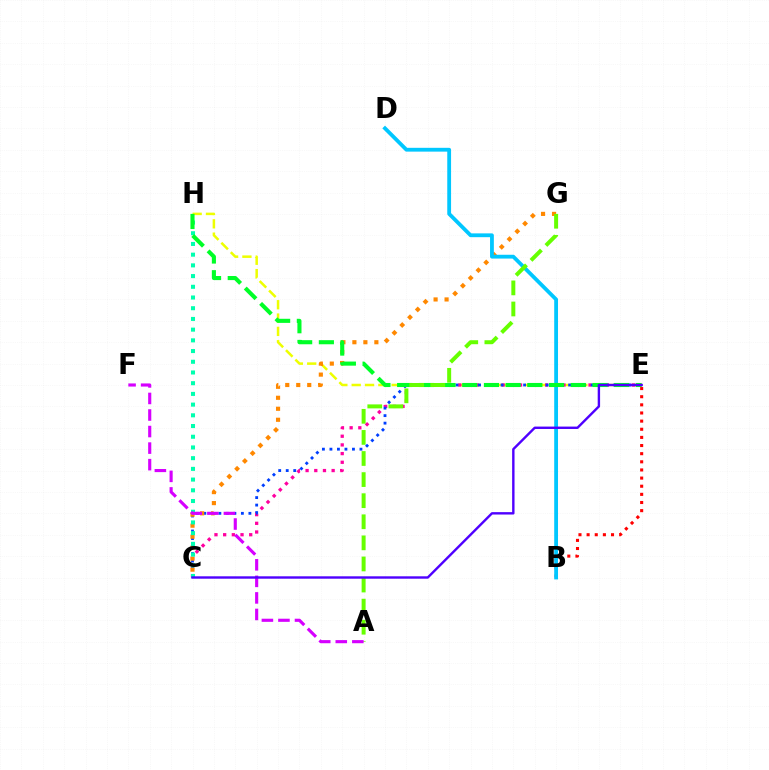{('E', 'H'): [{'color': '#eeff00', 'line_style': 'dashed', 'thickness': 1.81}, {'color': '#00ff27', 'line_style': 'dashed', 'thickness': 2.95}], ('C', 'E'): [{'color': '#ff00a0', 'line_style': 'dotted', 'thickness': 2.36}, {'color': '#003fff', 'line_style': 'dotted', 'thickness': 2.04}, {'color': '#4f00ff', 'line_style': 'solid', 'thickness': 1.73}], ('B', 'E'): [{'color': '#ff0000', 'line_style': 'dotted', 'thickness': 2.21}], ('C', 'G'): [{'color': '#ff8800', 'line_style': 'dotted', 'thickness': 2.99}], ('B', 'D'): [{'color': '#00c7ff', 'line_style': 'solid', 'thickness': 2.74}], ('C', 'H'): [{'color': '#00ffaf', 'line_style': 'dotted', 'thickness': 2.91}], ('A', 'G'): [{'color': '#66ff00', 'line_style': 'dashed', 'thickness': 2.87}], ('A', 'F'): [{'color': '#d600ff', 'line_style': 'dashed', 'thickness': 2.25}]}